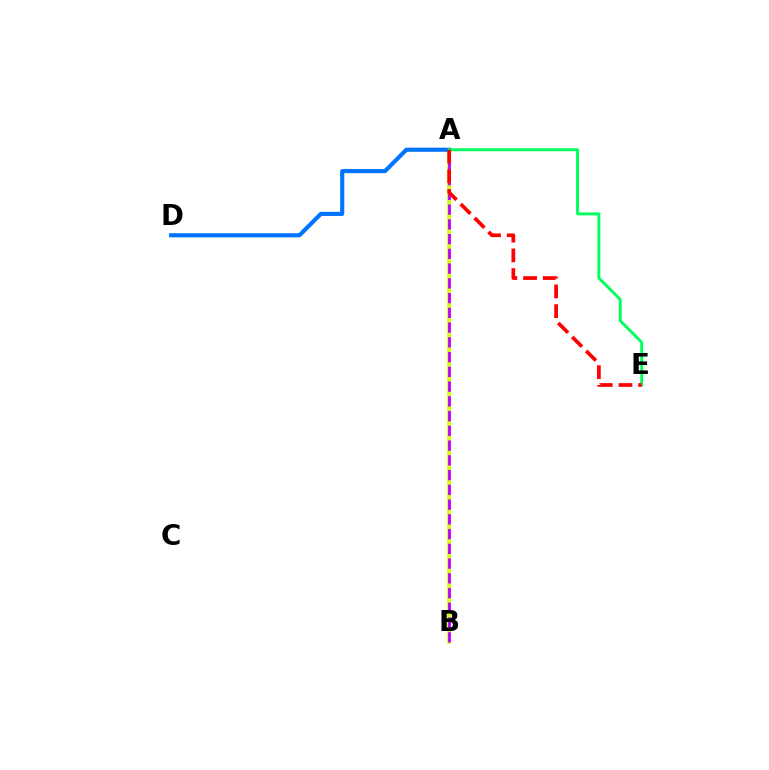{('A', 'B'): [{'color': '#d1ff00', 'line_style': 'solid', 'thickness': 2.67}, {'color': '#b900ff', 'line_style': 'dashed', 'thickness': 2.0}], ('A', 'D'): [{'color': '#0074ff', 'line_style': 'solid', 'thickness': 2.96}], ('A', 'E'): [{'color': '#00ff5c', 'line_style': 'solid', 'thickness': 2.09}, {'color': '#ff0000', 'line_style': 'dashed', 'thickness': 2.68}]}